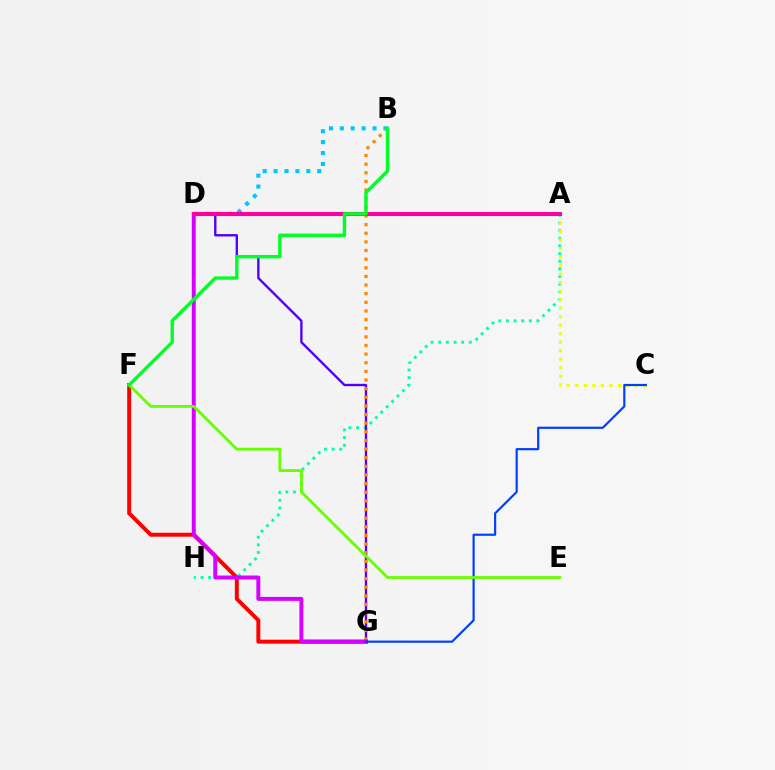{('B', 'D'): [{'color': '#00c7ff', 'line_style': 'dotted', 'thickness': 2.96}], ('A', 'H'): [{'color': '#00ffaf', 'line_style': 'dotted', 'thickness': 2.08}], ('D', 'G'): [{'color': '#4f00ff', 'line_style': 'solid', 'thickness': 1.7}, {'color': '#d600ff', 'line_style': 'solid', 'thickness': 2.85}], ('B', 'G'): [{'color': '#ff8800', 'line_style': 'dotted', 'thickness': 2.35}], ('F', 'G'): [{'color': '#ff0000', 'line_style': 'solid', 'thickness': 2.84}], ('A', 'C'): [{'color': '#eeff00', 'line_style': 'dotted', 'thickness': 2.31}], ('C', 'G'): [{'color': '#003fff', 'line_style': 'solid', 'thickness': 1.57}], ('E', 'F'): [{'color': '#66ff00', 'line_style': 'solid', 'thickness': 2.03}], ('A', 'D'): [{'color': '#ff00a0', 'line_style': 'solid', 'thickness': 2.92}], ('B', 'F'): [{'color': '#00ff27', 'line_style': 'solid', 'thickness': 2.43}]}